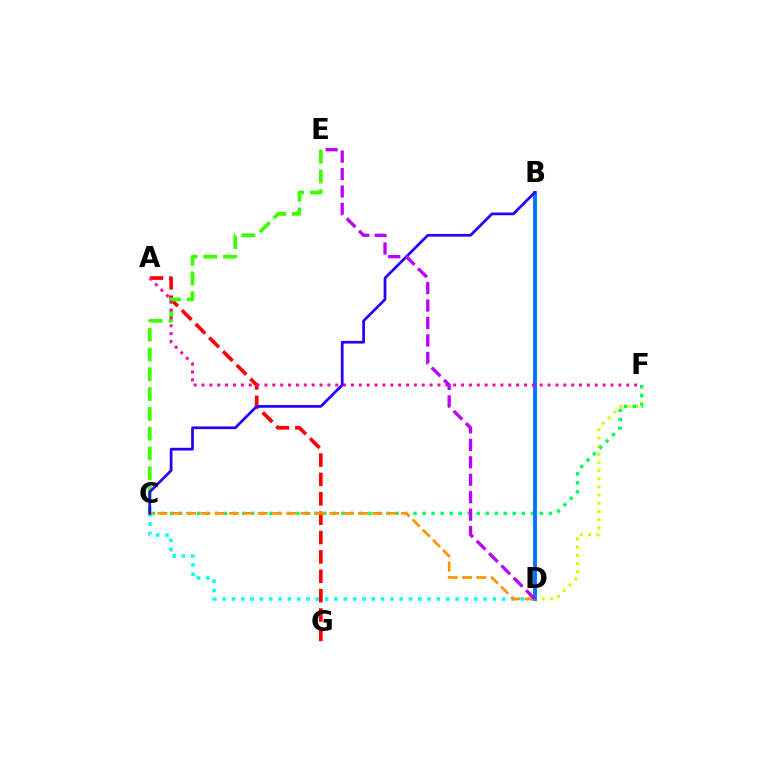{('D', 'F'): [{'color': '#d1ff00', 'line_style': 'dotted', 'thickness': 2.22}], ('C', 'F'): [{'color': '#00ff5c', 'line_style': 'dotted', 'thickness': 2.45}], ('B', 'D'): [{'color': '#0074ff', 'line_style': 'solid', 'thickness': 2.79}], ('A', 'G'): [{'color': '#ff0000', 'line_style': 'dashed', 'thickness': 2.63}], ('C', 'D'): [{'color': '#00fff6', 'line_style': 'dotted', 'thickness': 2.53}, {'color': '#ff9400', 'line_style': 'dashed', 'thickness': 1.94}], ('C', 'E'): [{'color': '#3dff00', 'line_style': 'dashed', 'thickness': 2.69}], ('A', 'F'): [{'color': '#ff00ac', 'line_style': 'dotted', 'thickness': 2.14}], ('B', 'C'): [{'color': '#2500ff', 'line_style': 'solid', 'thickness': 1.96}], ('D', 'E'): [{'color': '#b900ff', 'line_style': 'dashed', 'thickness': 2.37}]}